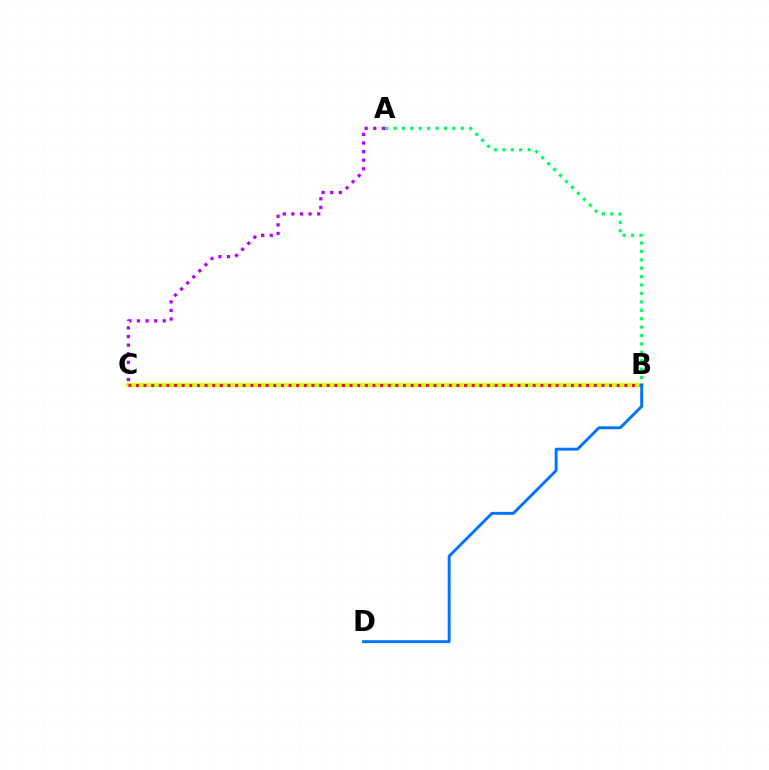{('B', 'C'): [{'color': '#d1ff00', 'line_style': 'solid', 'thickness': 2.79}, {'color': '#ff0000', 'line_style': 'dotted', 'thickness': 2.07}], ('A', 'B'): [{'color': '#00ff5c', 'line_style': 'dotted', 'thickness': 2.29}], ('A', 'C'): [{'color': '#b900ff', 'line_style': 'dotted', 'thickness': 2.34}], ('B', 'D'): [{'color': '#0074ff', 'line_style': 'solid', 'thickness': 2.1}]}